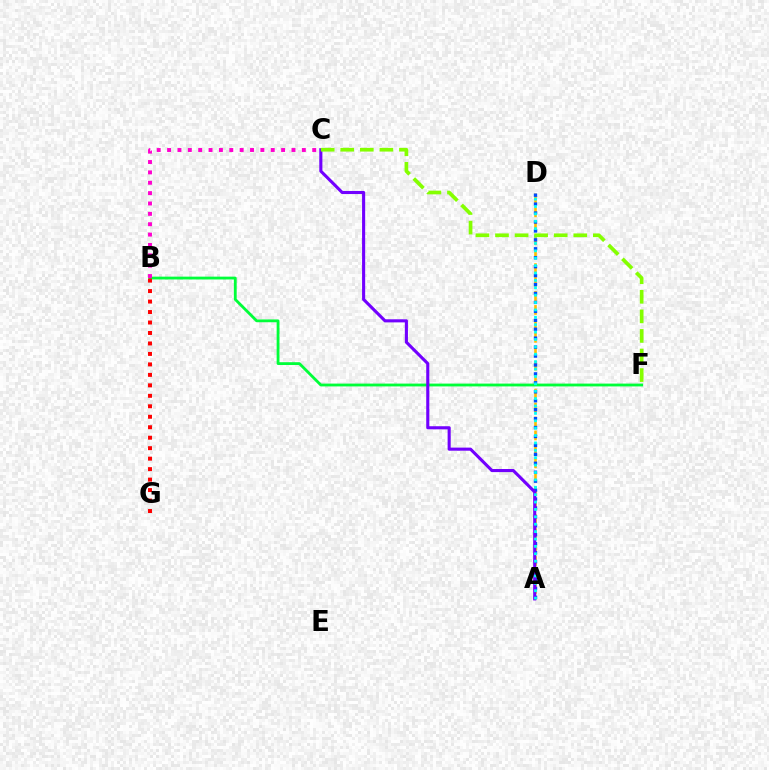{('A', 'D'): [{'color': '#ffbd00', 'line_style': 'dashed', 'thickness': 1.89}, {'color': '#004bff', 'line_style': 'dotted', 'thickness': 2.43}, {'color': '#00fff6', 'line_style': 'dotted', 'thickness': 2.01}], ('B', 'F'): [{'color': '#00ff39', 'line_style': 'solid', 'thickness': 2.03}], ('A', 'C'): [{'color': '#7200ff', 'line_style': 'solid', 'thickness': 2.23}], ('B', 'C'): [{'color': '#ff00cf', 'line_style': 'dotted', 'thickness': 2.82}], ('B', 'G'): [{'color': '#ff0000', 'line_style': 'dotted', 'thickness': 2.85}], ('C', 'F'): [{'color': '#84ff00', 'line_style': 'dashed', 'thickness': 2.66}]}